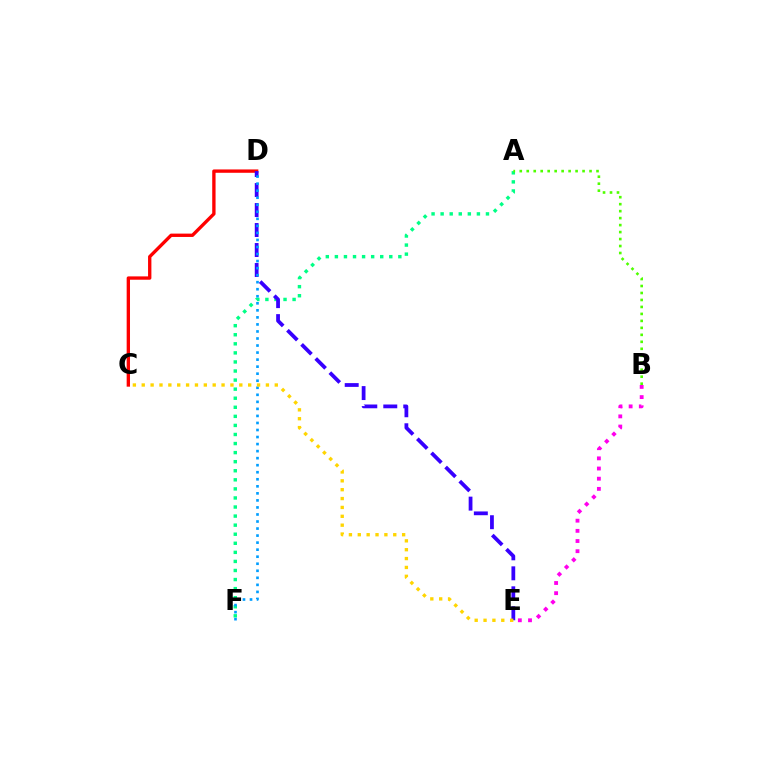{('C', 'D'): [{'color': '#ff0000', 'line_style': 'solid', 'thickness': 2.41}], ('A', 'F'): [{'color': '#00ff86', 'line_style': 'dotted', 'thickness': 2.46}], ('D', 'E'): [{'color': '#3700ff', 'line_style': 'dashed', 'thickness': 2.72}], ('A', 'B'): [{'color': '#4fff00', 'line_style': 'dotted', 'thickness': 1.9}], ('D', 'F'): [{'color': '#009eff', 'line_style': 'dotted', 'thickness': 1.91}], ('C', 'E'): [{'color': '#ffd500', 'line_style': 'dotted', 'thickness': 2.41}], ('B', 'E'): [{'color': '#ff00ed', 'line_style': 'dotted', 'thickness': 2.76}]}